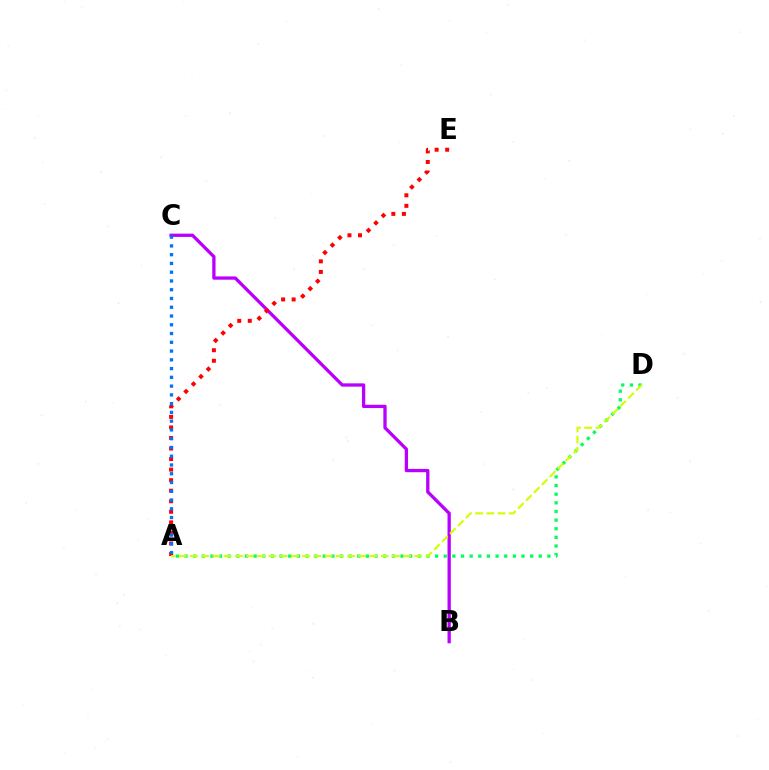{('A', 'D'): [{'color': '#00ff5c', 'line_style': 'dotted', 'thickness': 2.35}, {'color': '#d1ff00', 'line_style': 'dashed', 'thickness': 1.52}], ('B', 'C'): [{'color': '#b900ff', 'line_style': 'solid', 'thickness': 2.37}], ('A', 'E'): [{'color': '#ff0000', 'line_style': 'dotted', 'thickness': 2.87}], ('A', 'C'): [{'color': '#0074ff', 'line_style': 'dotted', 'thickness': 2.38}]}